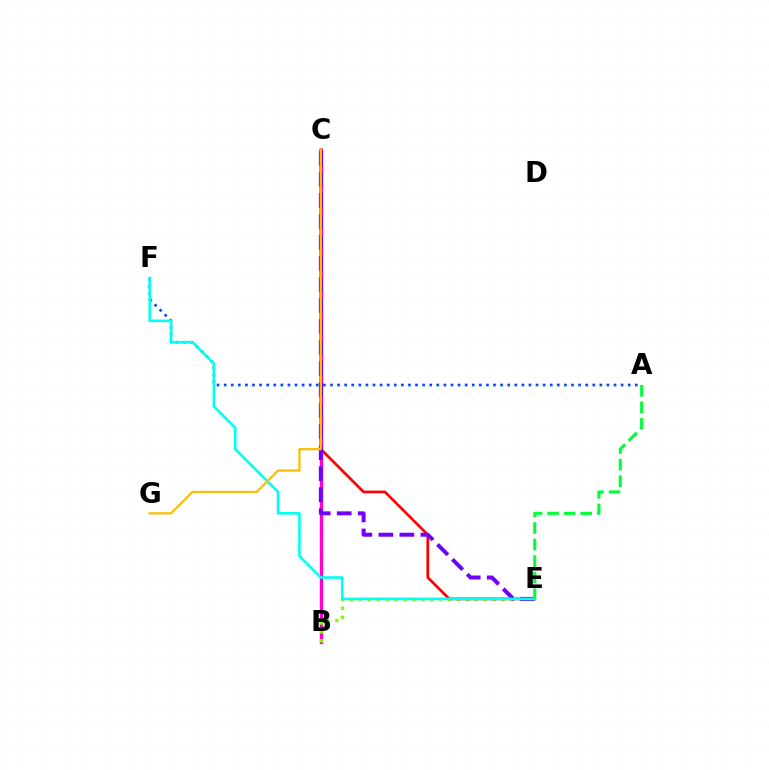{('B', 'C'): [{'color': '#ff00cf', 'line_style': 'solid', 'thickness': 2.43}], ('B', 'E'): [{'color': '#84ff00', 'line_style': 'dotted', 'thickness': 2.42}], ('C', 'E'): [{'color': '#ff0000', 'line_style': 'solid', 'thickness': 1.93}, {'color': '#7200ff', 'line_style': 'dashed', 'thickness': 2.85}], ('A', 'F'): [{'color': '#004bff', 'line_style': 'dotted', 'thickness': 1.93}], ('E', 'F'): [{'color': '#00fff6', 'line_style': 'solid', 'thickness': 1.87}], ('A', 'E'): [{'color': '#00ff39', 'line_style': 'dashed', 'thickness': 2.25}], ('C', 'G'): [{'color': '#ffbd00', 'line_style': 'solid', 'thickness': 1.6}]}